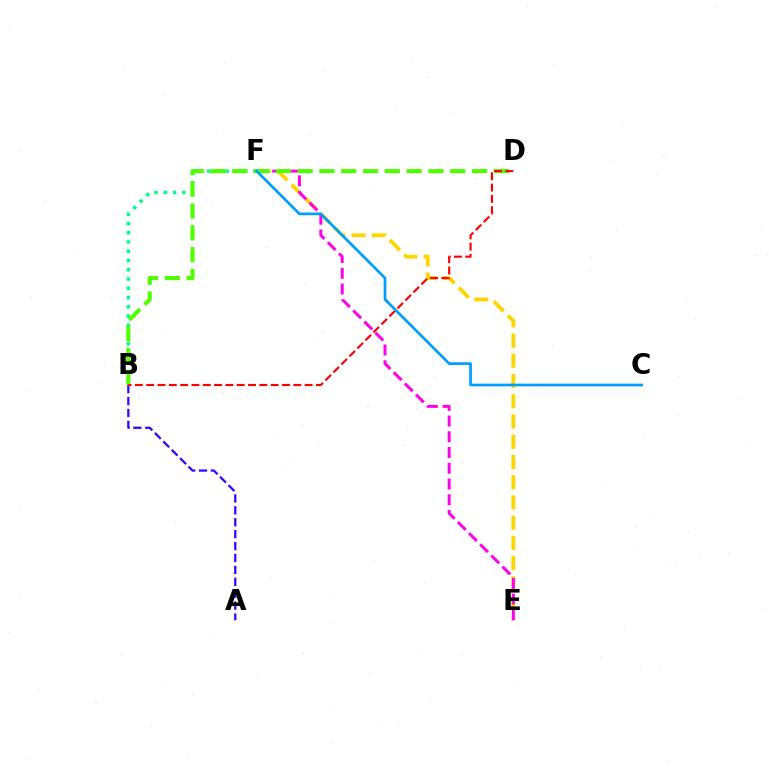{('A', 'B'): [{'color': '#3700ff', 'line_style': 'dashed', 'thickness': 1.62}], ('B', 'F'): [{'color': '#00ff86', 'line_style': 'dotted', 'thickness': 2.51}], ('E', 'F'): [{'color': '#ffd500', 'line_style': 'dashed', 'thickness': 2.75}, {'color': '#ff00ed', 'line_style': 'dashed', 'thickness': 2.14}], ('B', 'D'): [{'color': '#4fff00', 'line_style': 'dashed', 'thickness': 2.96}, {'color': '#ff0000', 'line_style': 'dashed', 'thickness': 1.54}], ('C', 'F'): [{'color': '#009eff', 'line_style': 'solid', 'thickness': 1.95}]}